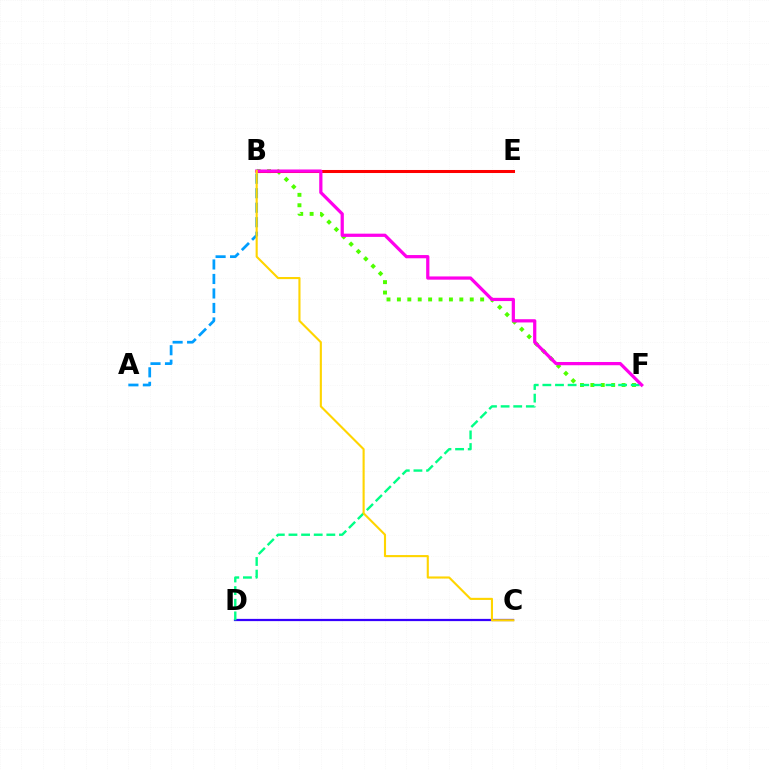{('B', 'F'): [{'color': '#4fff00', 'line_style': 'dotted', 'thickness': 2.83}, {'color': '#ff00ed', 'line_style': 'solid', 'thickness': 2.33}], ('B', 'E'): [{'color': '#ff0000', 'line_style': 'solid', 'thickness': 2.19}], ('C', 'D'): [{'color': '#3700ff', 'line_style': 'solid', 'thickness': 1.61}], ('A', 'B'): [{'color': '#009eff', 'line_style': 'dashed', 'thickness': 1.97}], ('D', 'F'): [{'color': '#00ff86', 'line_style': 'dashed', 'thickness': 1.72}], ('B', 'C'): [{'color': '#ffd500', 'line_style': 'solid', 'thickness': 1.53}]}